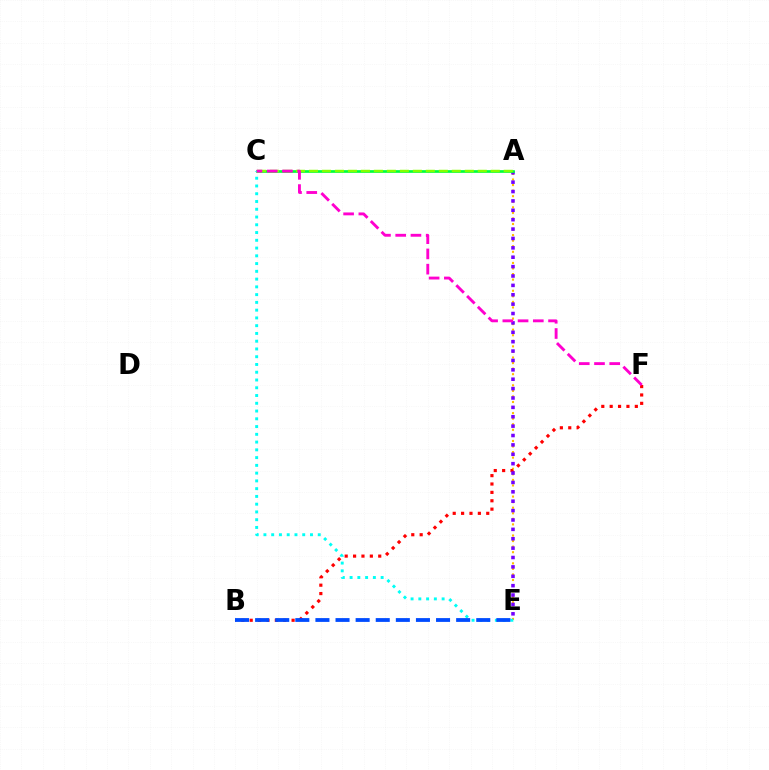{('A', 'E'): [{'color': '#ffbd00', 'line_style': 'dotted', 'thickness': 1.51}, {'color': '#7200ff', 'line_style': 'dotted', 'thickness': 2.55}], ('B', 'F'): [{'color': '#ff0000', 'line_style': 'dotted', 'thickness': 2.28}], ('A', 'C'): [{'color': '#00ff39', 'line_style': 'solid', 'thickness': 1.94}, {'color': '#84ff00', 'line_style': 'dashed', 'thickness': 1.76}], ('C', 'E'): [{'color': '#00fff6', 'line_style': 'dotted', 'thickness': 2.11}], ('B', 'E'): [{'color': '#004bff', 'line_style': 'dashed', 'thickness': 2.73}], ('C', 'F'): [{'color': '#ff00cf', 'line_style': 'dashed', 'thickness': 2.07}]}